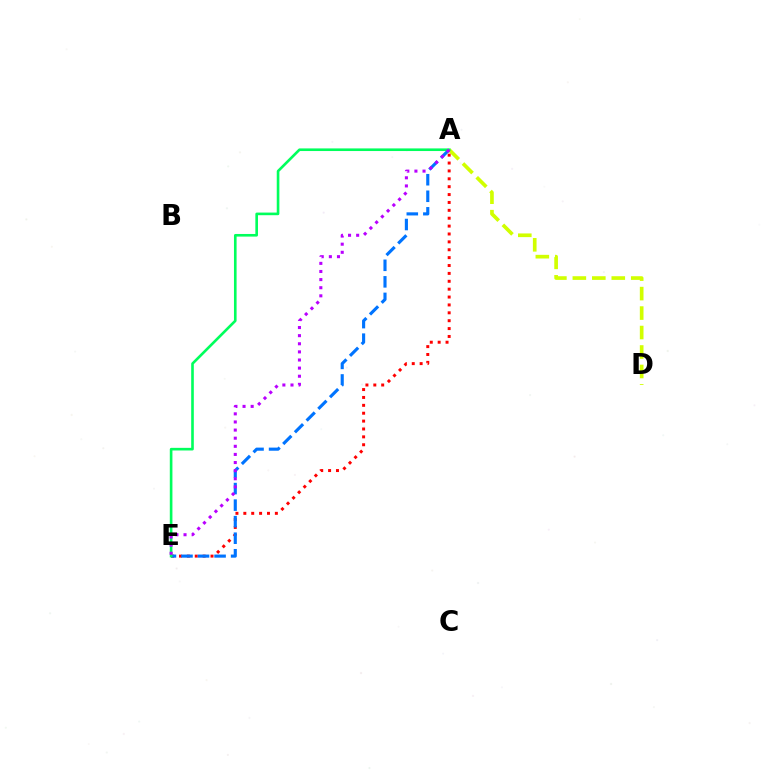{('A', 'D'): [{'color': '#d1ff00', 'line_style': 'dashed', 'thickness': 2.64}], ('A', 'E'): [{'color': '#ff0000', 'line_style': 'dotted', 'thickness': 2.14}, {'color': '#0074ff', 'line_style': 'dashed', 'thickness': 2.25}, {'color': '#00ff5c', 'line_style': 'solid', 'thickness': 1.89}, {'color': '#b900ff', 'line_style': 'dotted', 'thickness': 2.2}]}